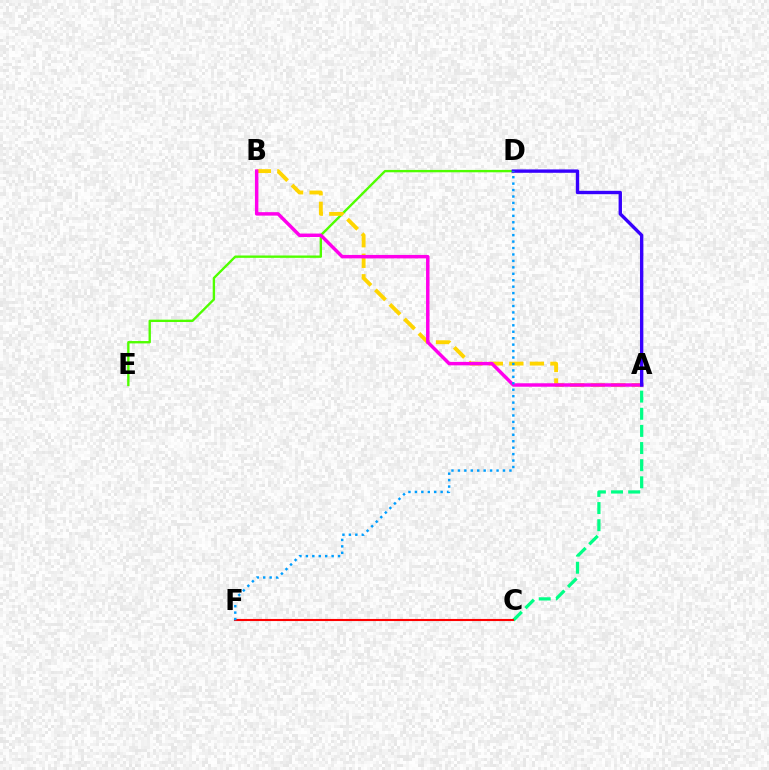{('A', 'C'): [{'color': '#00ff86', 'line_style': 'dashed', 'thickness': 2.33}], ('D', 'E'): [{'color': '#4fff00', 'line_style': 'solid', 'thickness': 1.7}], ('A', 'B'): [{'color': '#ffd500', 'line_style': 'dashed', 'thickness': 2.79}, {'color': '#ff00ed', 'line_style': 'solid', 'thickness': 2.49}], ('C', 'F'): [{'color': '#ff0000', 'line_style': 'solid', 'thickness': 1.52}], ('A', 'D'): [{'color': '#3700ff', 'line_style': 'solid', 'thickness': 2.43}], ('D', 'F'): [{'color': '#009eff', 'line_style': 'dotted', 'thickness': 1.75}]}